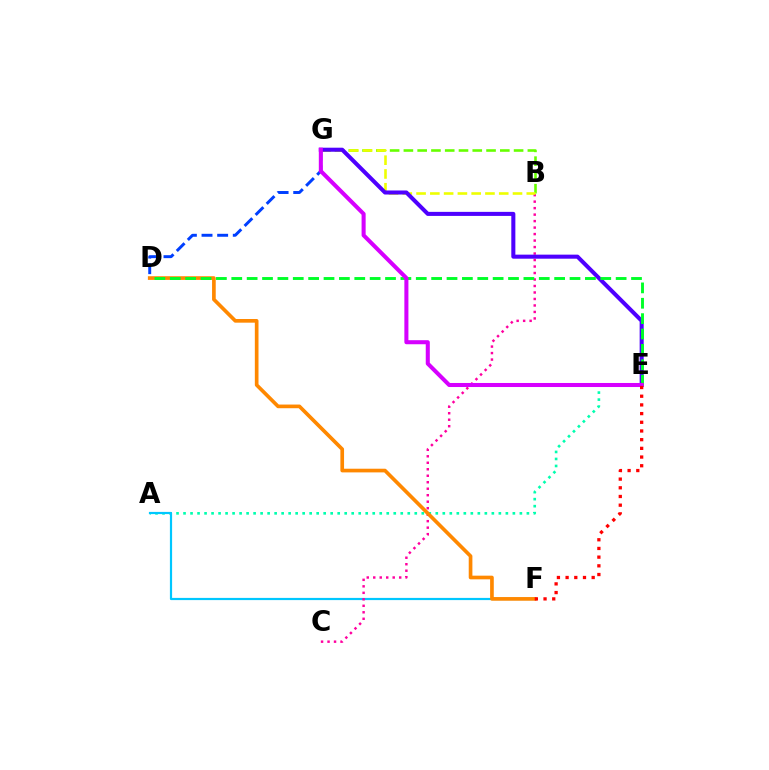{('A', 'E'): [{'color': '#00ffaf', 'line_style': 'dotted', 'thickness': 1.9}], ('D', 'G'): [{'color': '#003fff', 'line_style': 'dashed', 'thickness': 2.12}], ('A', 'F'): [{'color': '#00c7ff', 'line_style': 'solid', 'thickness': 1.58}], ('B', 'C'): [{'color': '#ff00a0', 'line_style': 'dotted', 'thickness': 1.76}], ('B', 'G'): [{'color': '#66ff00', 'line_style': 'dashed', 'thickness': 1.87}, {'color': '#eeff00', 'line_style': 'dashed', 'thickness': 1.87}], ('D', 'F'): [{'color': '#ff8800', 'line_style': 'solid', 'thickness': 2.64}], ('E', 'G'): [{'color': '#4f00ff', 'line_style': 'solid', 'thickness': 2.92}, {'color': '#d600ff', 'line_style': 'solid', 'thickness': 2.92}], ('D', 'E'): [{'color': '#00ff27', 'line_style': 'dashed', 'thickness': 2.09}], ('E', 'F'): [{'color': '#ff0000', 'line_style': 'dotted', 'thickness': 2.36}]}